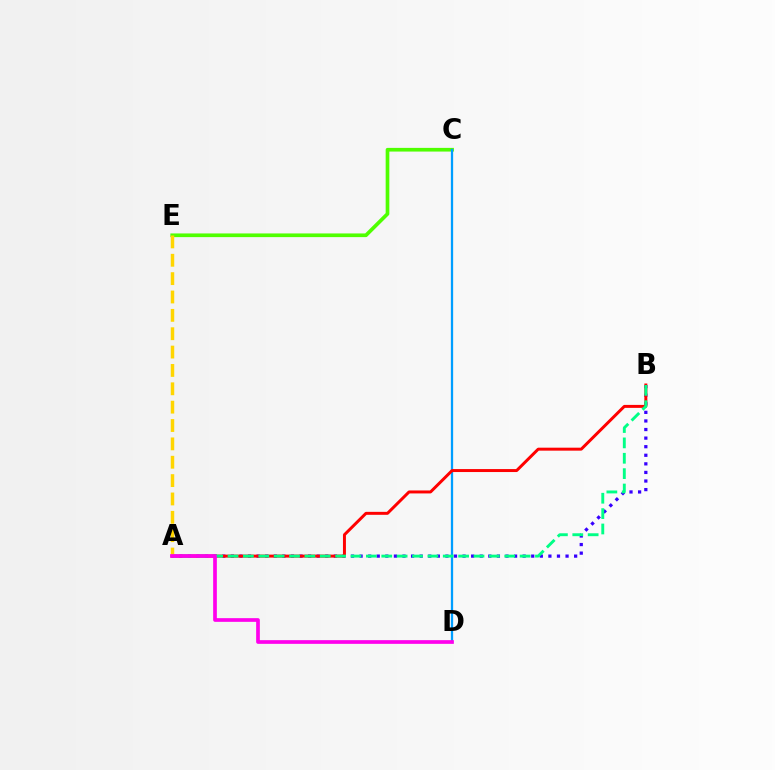{('A', 'B'): [{'color': '#3700ff', 'line_style': 'dotted', 'thickness': 2.33}, {'color': '#ff0000', 'line_style': 'solid', 'thickness': 2.14}, {'color': '#00ff86', 'line_style': 'dashed', 'thickness': 2.09}], ('C', 'E'): [{'color': '#4fff00', 'line_style': 'solid', 'thickness': 2.65}], ('C', 'D'): [{'color': '#009eff', 'line_style': 'solid', 'thickness': 1.64}], ('A', 'E'): [{'color': '#ffd500', 'line_style': 'dashed', 'thickness': 2.49}], ('A', 'D'): [{'color': '#ff00ed', 'line_style': 'solid', 'thickness': 2.66}]}